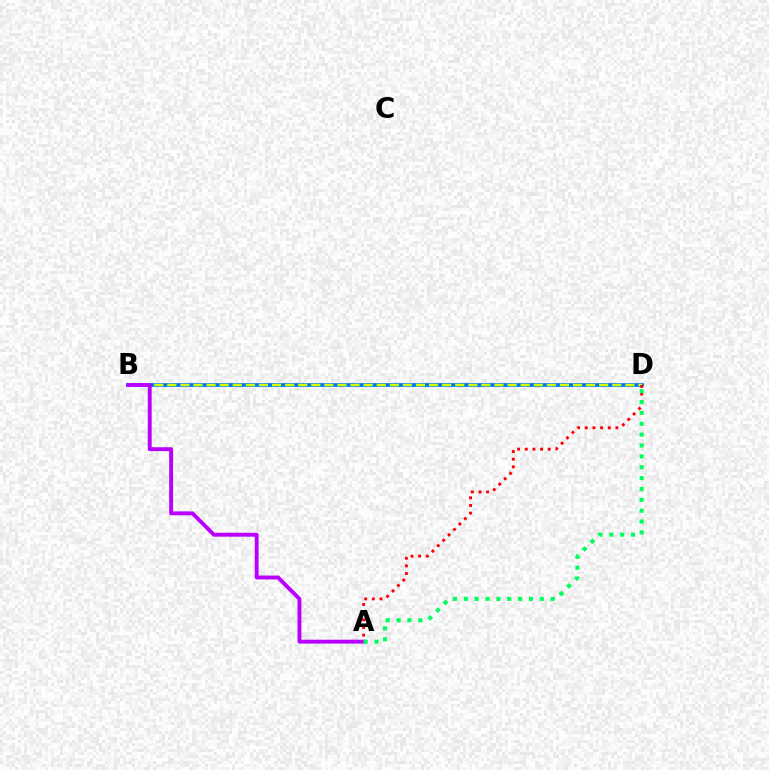{('B', 'D'): [{'color': '#0074ff', 'line_style': 'solid', 'thickness': 2.68}, {'color': '#d1ff00', 'line_style': 'dashed', 'thickness': 1.78}], ('A', 'B'): [{'color': '#b900ff', 'line_style': 'solid', 'thickness': 2.81}], ('A', 'D'): [{'color': '#ff0000', 'line_style': 'dotted', 'thickness': 2.08}, {'color': '#00ff5c', 'line_style': 'dotted', 'thickness': 2.95}]}